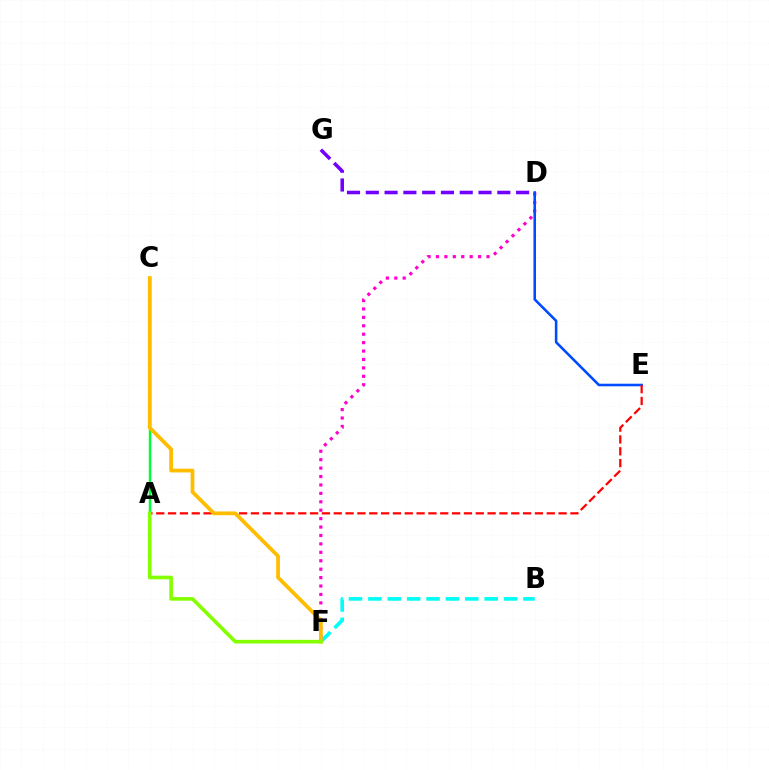{('A', 'C'): [{'color': '#00ff39', 'line_style': 'solid', 'thickness': 1.78}], ('D', 'F'): [{'color': '#ff00cf', 'line_style': 'dotted', 'thickness': 2.29}], ('D', 'E'): [{'color': '#004bff', 'line_style': 'solid', 'thickness': 1.85}], ('A', 'E'): [{'color': '#ff0000', 'line_style': 'dashed', 'thickness': 1.61}], ('B', 'F'): [{'color': '#00fff6', 'line_style': 'dashed', 'thickness': 2.63}], ('D', 'G'): [{'color': '#7200ff', 'line_style': 'dashed', 'thickness': 2.55}], ('C', 'F'): [{'color': '#ffbd00', 'line_style': 'solid', 'thickness': 2.71}], ('A', 'F'): [{'color': '#84ff00', 'line_style': 'solid', 'thickness': 2.62}]}